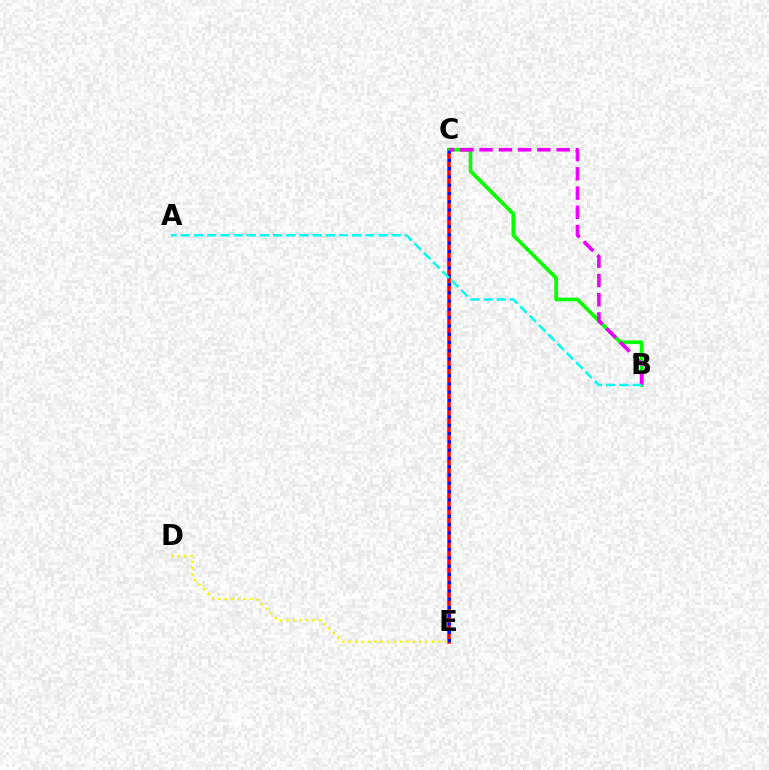{('C', 'E'): [{'color': '#ff0000', 'line_style': 'solid', 'thickness': 2.54}, {'color': '#0010ff', 'line_style': 'dotted', 'thickness': 2.25}], ('D', 'E'): [{'color': '#fcf500', 'line_style': 'dotted', 'thickness': 1.75}], ('B', 'C'): [{'color': '#08ff00', 'line_style': 'solid', 'thickness': 2.65}, {'color': '#ee00ff', 'line_style': 'dashed', 'thickness': 2.62}], ('A', 'B'): [{'color': '#00fff6', 'line_style': 'dashed', 'thickness': 1.79}]}